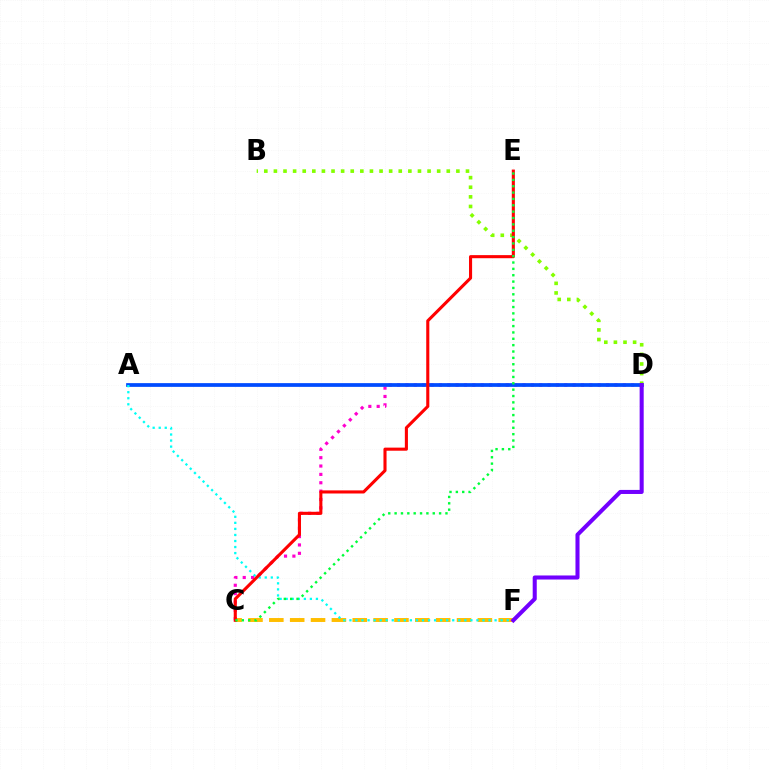{('C', 'F'): [{'color': '#ffbd00', 'line_style': 'dashed', 'thickness': 2.83}], ('C', 'D'): [{'color': '#ff00cf', 'line_style': 'dotted', 'thickness': 2.27}], ('A', 'D'): [{'color': '#004bff', 'line_style': 'solid', 'thickness': 2.69}], ('B', 'D'): [{'color': '#84ff00', 'line_style': 'dotted', 'thickness': 2.61}], ('A', 'F'): [{'color': '#00fff6', 'line_style': 'dotted', 'thickness': 1.64}], ('C', 'E'): [{'color': '#ff0000', 'line_style': 'solid', 'thickness': 2.23}, {'color': '#00ff39', 'line_style': 'dotted', 'thickness': 1.73}], ('D', 'F'): [{'color': '#7200ff', 'line_style': 'solid', 'thickness': 2.92}]}